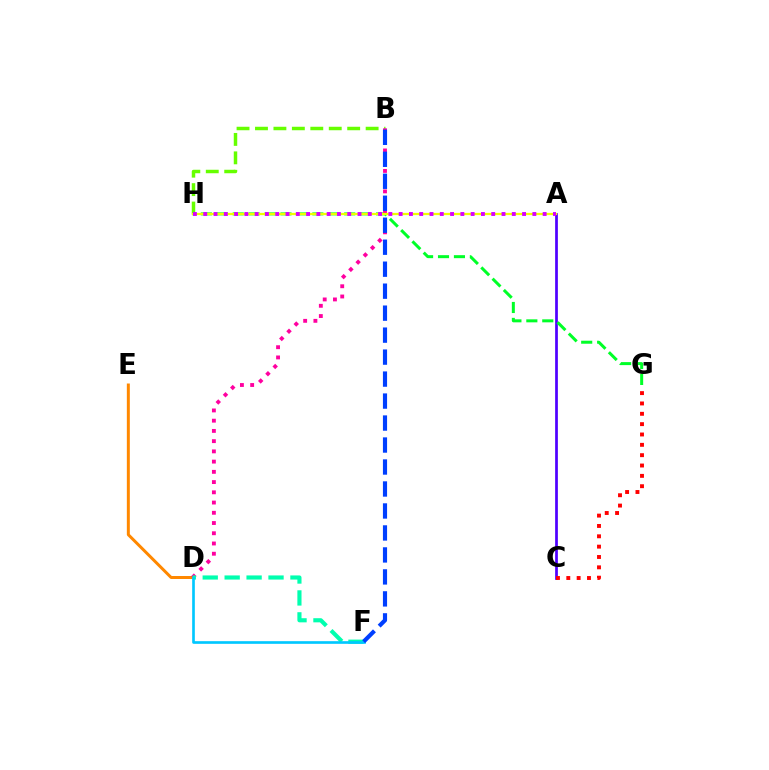{('A', 'C'): [{'color': '#4f00ff', 'line_style': 'solid', 'thickness': 1.96}], ('D', 'E'): [{'color': '#ff8800', 'line_style': 'solid', 'thickness': 2.15}], ('G', 'H'): [{'color': '#00ff27', 'line_style': 'dashed', 'thickness': 2.16}], ('B', 'H'): [{'color': '#66ff00', 'line_style': 'dashed', 'thickness': 2.51}], ('B', 'D'): [{'color': '#ff00a0', 'line_style': 'dotted', 'thickness': 2.78}], ('D', 'F'): [{'color': '#00ffaf', 'line_style': 'dashed', 'thickness': 2.98}, {'color': '#00c7ff', 'line_style': 'solid', 'thickness': 1.91}], ('C', 'G'): [{'color': '#ff0000', 'line_style': 'dotted', 'thickness': 2.81}], ('A', 'H'): [{'color': '#eeff00', 'line_style': 'solid', 'thickness': 1.62}, {'color': '#d600ff', 'line_style': 'dotted', 'thickness': 2.79}], ('B', 'F'): [{'color': '#003fff', 'line_style': 'dashed', 'thickness': 2.99}]}